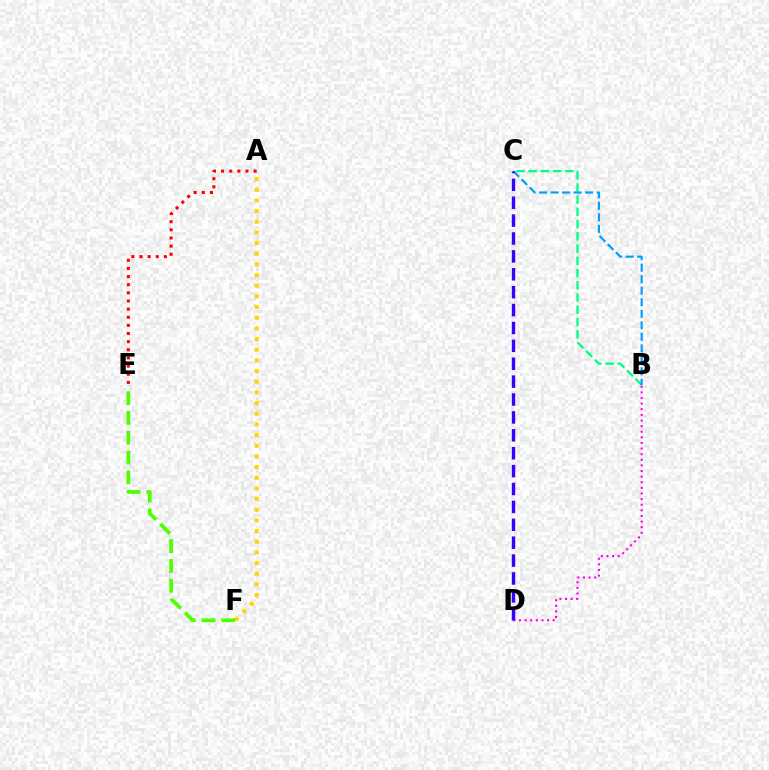{('A', 'F'): [{'color': '#ffd500', 'line_style': 'dotted', 'thickness': 2.9}], ('B', 'C'): [{'color': '#00ff86', 'line_style': 'dashed', 'thickness': 1.66}, {'color': '#009eff', 'line_style': 'dashed', 'thickness': 1.57}], ('A', 'E'): [{'color': '#ff0000', 'line_style': 'dotted', 'thickness': 2.21}], ('E', 'F'): [{'color': '#4fff00', 'line_style': 'dashed', 'thickness': 2.69}], ('B', 'D'): [{'color': '#ff00ed', 'line_style': 'dotted', 'thickness': 1.53}], ('C', 'D'): [{'color': '#3700ff', 'line_style': 'dashed', 'thickness': 2.43}]}